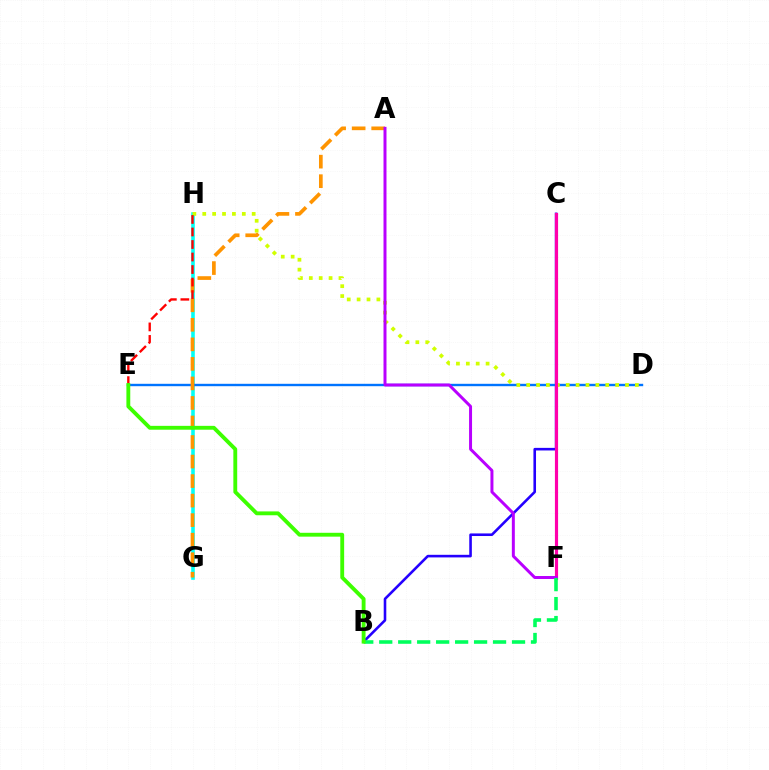{('G', 'H'): [{'color': '#00fff6', 'line_style': 'solid', 'thickness': 2.58}], ('B', 'C'): [{'color': '#2500ff', 'line_style': 'solid', 'thickness': 1.87}], ('D', 'E'): [{'color': '#0074ff', 'line_style': 'solid', 'thickness': 1.72}], ('A', 'G'): [{'color': '#ff9400', 'line_style': 'dashed', 'thickness': 2.65}], ('D', 'H'): [{'color': '#d1ff00', 'line_style': 'dotted', 'thickness': 2.69}], ('E', 'H'): [{'color': '#ff0000', 'line_style': 'dashed', 'thickness': 1.7}], ('C', 'F'): [{'color': '#ff00ac', 'line_style': 'solid', 'thickness': 2.28}], ('A', 'F'): [{'color': '#b900ff', 'line_style': 'solid', 'thickness': 2.15}], ('B', 'F'): [{'color': '#00ff5c', 'line_style': 'dashed', 'thickness': 2.58}], ('B', 'E'): [{'color': '#3dff00', 'line_style': 'solid', 'thickness': 2.78}]}